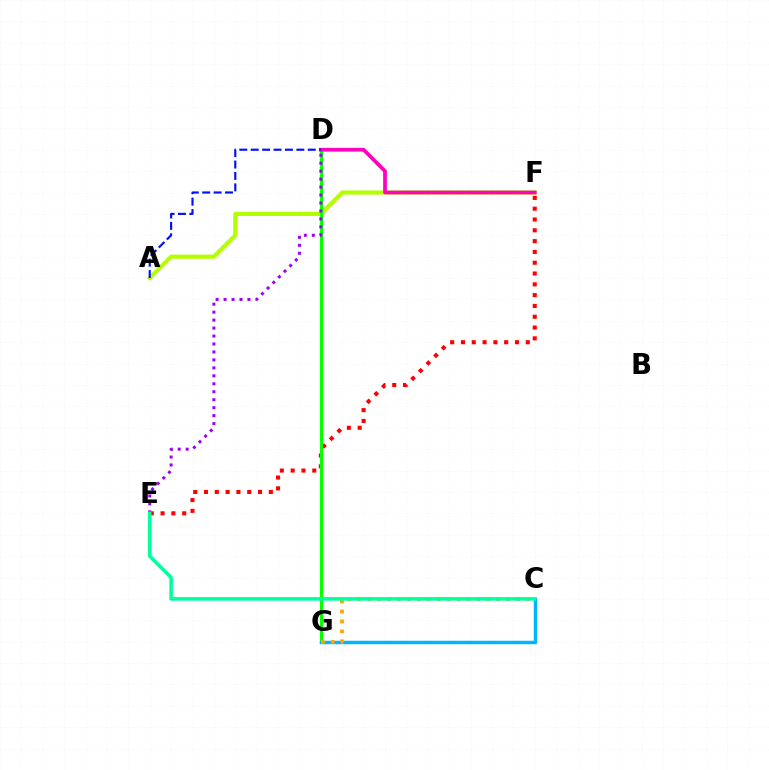{('A', 'F'): [{'color': '#b3ff00', 'line_style': 'solid', 'thickness': 2.97}], ('E', 'F'): [{'color': '#ff0000', 'line_style': 'dotted', 'thickness': 2.94}], ('D', 'G'): [{'color': '#08ff00', 'line_style': 'solid', 'thickness': 2.26}], ('C', 'G'): [{'color': '#00b5ff', 'line_style': 'solid', 'thickness': 2.49}, {'color': '#ffa500', 'line_style': 'dotted', 'thickness': 2.7}], ('D', 'F'): [{'color': '#ff00bd', 'line_style': 'solid', 'thickness': 2.68}], ('D', 'E'): [{'color': '#9b00ff', 'line_style': 'dotted', 'thickness': 2.16}], ('C', 'E'): [{'color': '#00ff9d', 'line_style': 'solid', 'thickness': 2.54}], ('A', 'D'): [{'color': '#0010ff', 'line_style': 'dashed', 'thickness': 1.55}]}